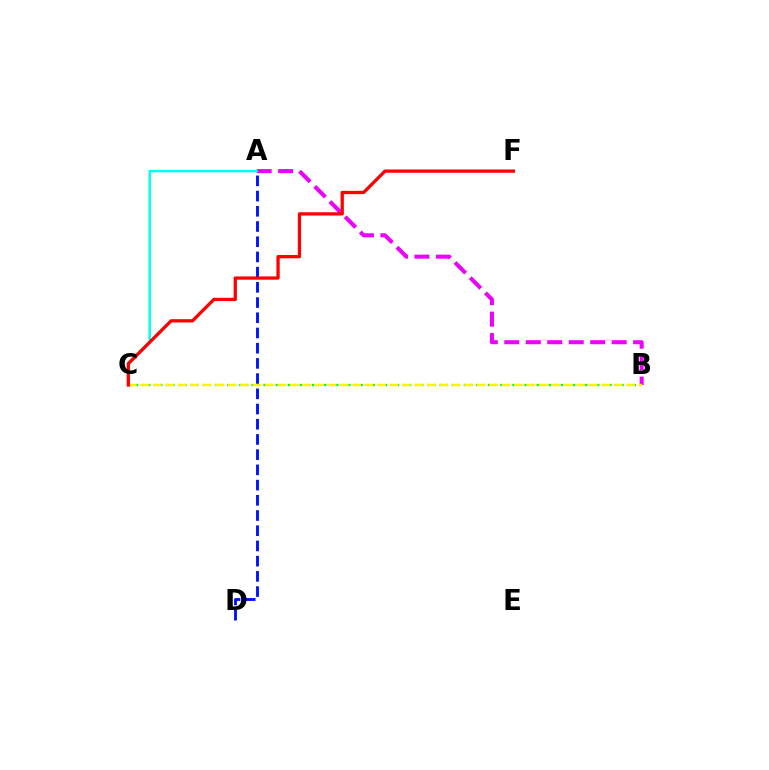{('A', 'D'): [{'color': '#0010ff', 'line_style': 'dashed', 'thickness': 2.07}], ('B', 'C'): [{'color': '#08ff00', 'line_style': 'dotted', 'thickness': 1.65}, {'color': '#fcf500', 'line_style': 'dashed', 'thickness': 1.69}], ('A', 'B'): [{'color': '#ee00ff', 'line_style': 'dashed', 'thickness': 2.92}], ('A', 'C'): [{'color': '#00fff6', 'line_style': 'solid', 'thickness': 1.81}], ('C', 'F'): [{'color': '#ff0000', 'line_style': 'solid', 'thickness': 2.36}]}